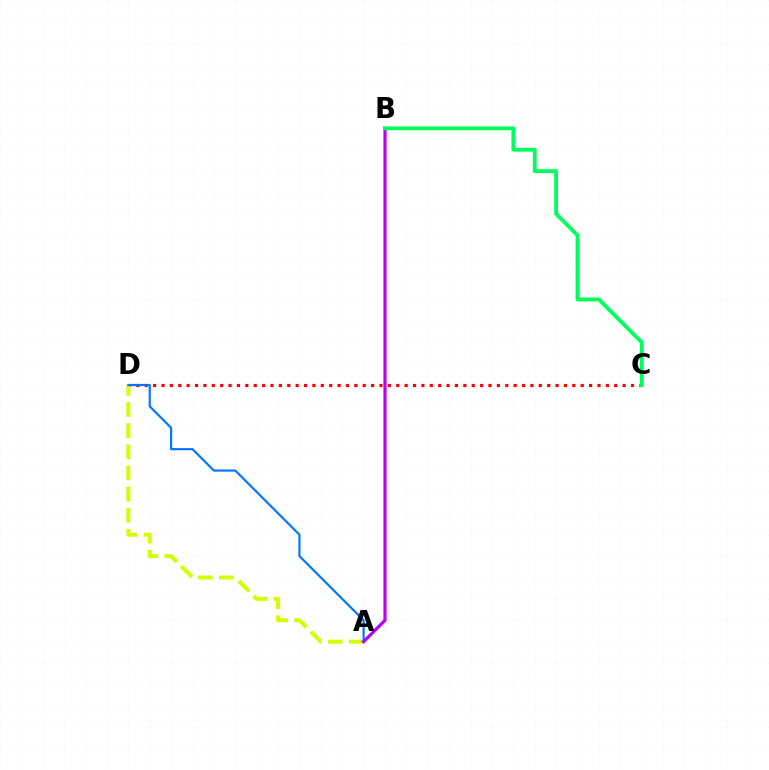{('C', 'D'): [{'color': '#ff0000', 'line_style': 'dotted', 'thickness': 2.28}], ('A', 'D'): [{'color': '#d1ff00', 'line_style': 'dashed', 'thickness': 2.87}, {'color': '#0074ff', 'line_style': 'solid', 'thickness': 1.54}], ('A', 'B'): [{'color': '#b900ff', 'line_style': 'solid', 'thickness': 2.3}], ('B', 'C'): [{'color': '#00ff5c', 'line_style': 'solid', 'thickness': 2.75}]}